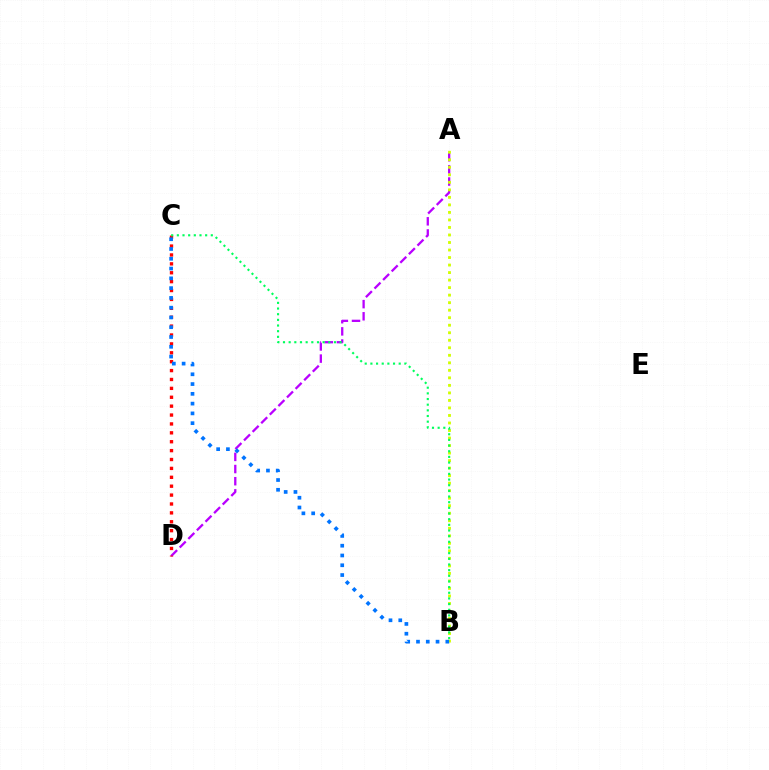{('A', 'D'): [{'color': '#b900ff', 'line_style': 'dashed', 'thickness': 1.65}], ('A', 'B'): [{'color': '#d1ff00', 'line_style': 'dotted', 'thickness': 2.04}], ('C', 'D'): [{'color': '#ff0000', 'line_style': 'dotted', 'thickness': 2.42}], ('B', 'C'): [{'color': '#0074ff', 'line_style': 'dotted', 'thickness': 2.66}, {'color': '#00ff5c', 'line_style': 'dotted', 'thickness': 1.54}]}